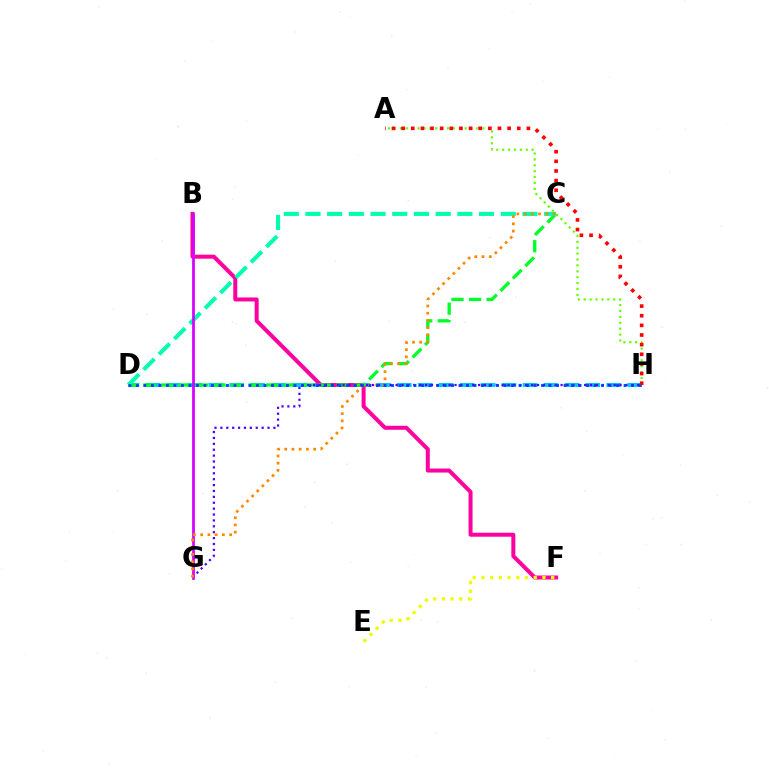{('D', 'H'): [{'color': '#00c7ff', 'line_style': 'dashed', 'thickness': 2.85}, {'color': '#003fff', 'line_style': 'dotted', 'thickness': 2.04}], ('B', 'F'): [{'color': '#ff00a0', 'line_style': 'solid', 'thickness': 2.88}], ('E', 'F'): [{'color': '#eeff00', 'line_style': 'dotted', 'thickness': 2.37}], ('C', 'D'): [{'color': '#00ff27', 'line_style': 'dashed', 'thickness': 2.38}, {'color': '#00ffaf', 'line_style': 'dashed', 'thickness': 2.95}], ('G', 'H'): [{'color': '#4f00ff', 'line_style': 'dotted', 'thickness': 1.6}], ('A', 'H'): [{'color': '#66ff00', 'line_style': 'dotted', 'thickness': 1.6}, {'color': '#ff0000', 'line_style': 'dotted', 'thickness': 2.62}], ('B', 'G'): [{'color': '#d600ff', 'line_style': 'solid', 'thickness': 1.97}], ('C', 'G'): [{'color': '#ff8800', 'line_style': 'dotted', 'thickness': 1.96}]}